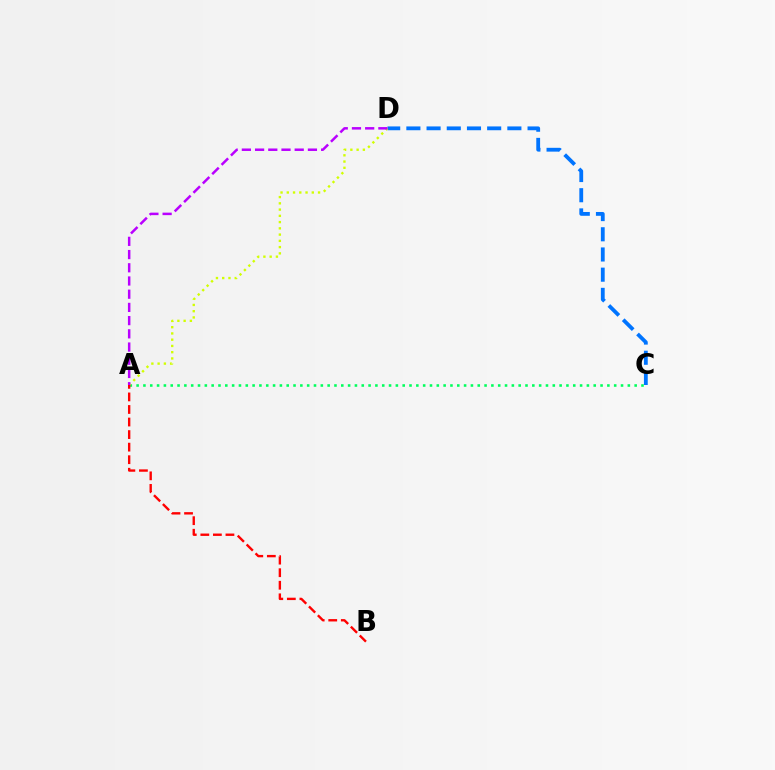{('C', 'D'): [{'color': '#0074ff', 'line_style': 'dashed', 'thickness': 2.74}], ('A', 'C'): [{'color': '#00ff5c', 'line_style': 'dotted', 'thickness': 1.85}], ('A', 'D'): [{'color': '#d1ff00', 'line_style': 'dotted', 'thickness': 1.7}, {'color': '#b900ff', 'line_style': 'dashed', 'thickness': 1.79}], ('A', 'B'): [{'color': '#ff0000', 'line_style': 'dashed', 'thickness': 1.71}]}